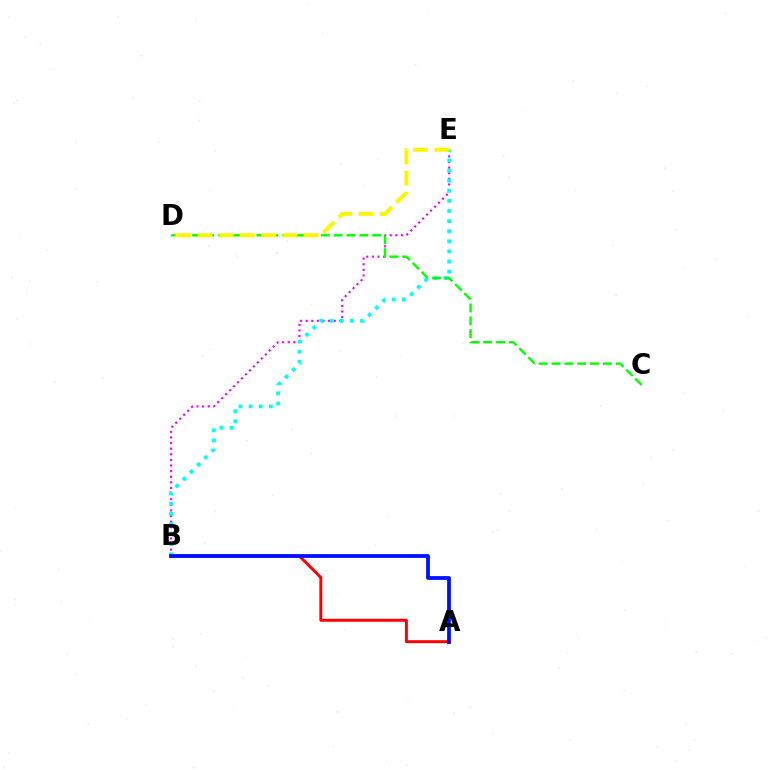{('A', 'B'): [{'color': '#ff0000', 'line_style': 'solid', 'thickness': 2.13}, {'color': '#0010ff', 'line_style': 'solid', 'thickness': 2.73}], ('B', 'E'): [{'color': '#ee00ff', 'line_style': 'dotted', 'thickness': 1.52}, {'color': '#00fff6', 'line_style': 'dotted', 'thickness': 2.75}], ('C', 'D'): [{'color': '#08ff00', 'line_style': 'dashed', 'thickness': 1.75}], ('D', 'E'): [{'color': '#fcf500', 'line_style': 'dashed', 'thickness': 2.88}]}